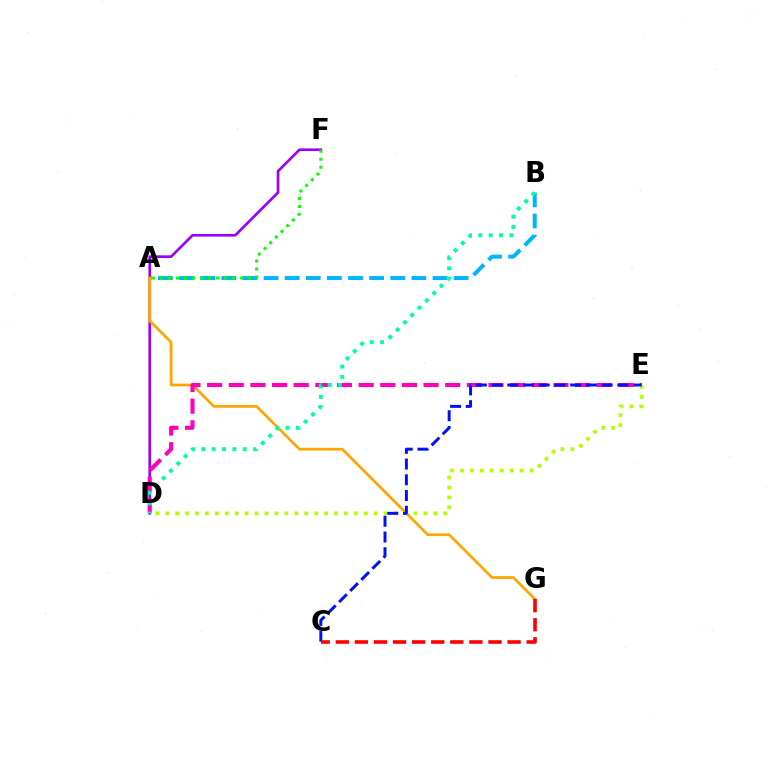{('A', 'B'): [{'color': '#00b5ff', 'line_style': 'dashed', 'thickness': 2.87}], ('D', 'F'): [{'color': '#9b00ff', 'line_style': 'solid', 'thickness': 1.91}], ('A', 'G'): [{'color': '#ffa500', 'line_style': 'solid', 'thickness': 1.96}], ('D', 'E'): [{'color': '#ff00bd', 'line_style': 'dashed', 'thickness': 2.94}, {'color': '#b3ff00', 'line_style': 'dotted', 'thickness': 2.7}], ('B', 'D'): [{'color': '#00ff9d', 'line_style': 'dotted', 'thickness': 2.81}], ('C', 'E'): [{'color': '#0010ff', 'line_style': 'dashed', 'thickness': 2.14}], ('A', 'F'): [{'color': '#08ff00', 'line_style': 'dotted', 'thickness': 2.18}], ('C', 'G'): [{'color': '#ff0000', 'line_style': 'dashed', 'thickness': 2.59}]}